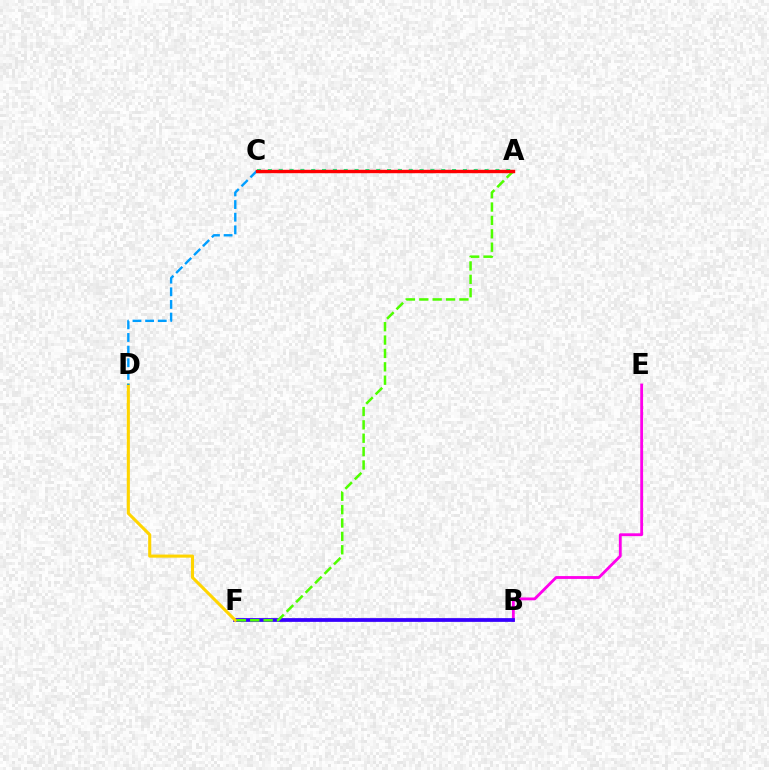{('B', 'E'): [{'color': '#ff00ed', 'line_style': 'solid', 'thickness': 2.04}], ('B', 'F'): [{'color': '#3700ff', 'line_style': 'solid', 'thickness': 2.7}], ('D', 'F'): [{'color': '#ffd500', 'line_style': 'solid', 'thickness': 2.22}], ('A', 'F'): [{'color': '#4fff00', 'line_style': 'dashed', 'thickness': 1.82}], ('C', 'D'): [{'color': '#009eff', 'line_style': 'dashed', 'thickness': 1.72}], ('A', 'C'): [{'color': '#00ff86', 'line_style': 'dotted', 'thickness': 2.94}, {'color': '#ff0000', 'line_style': 'solid', 'thickness': 2.46}]}